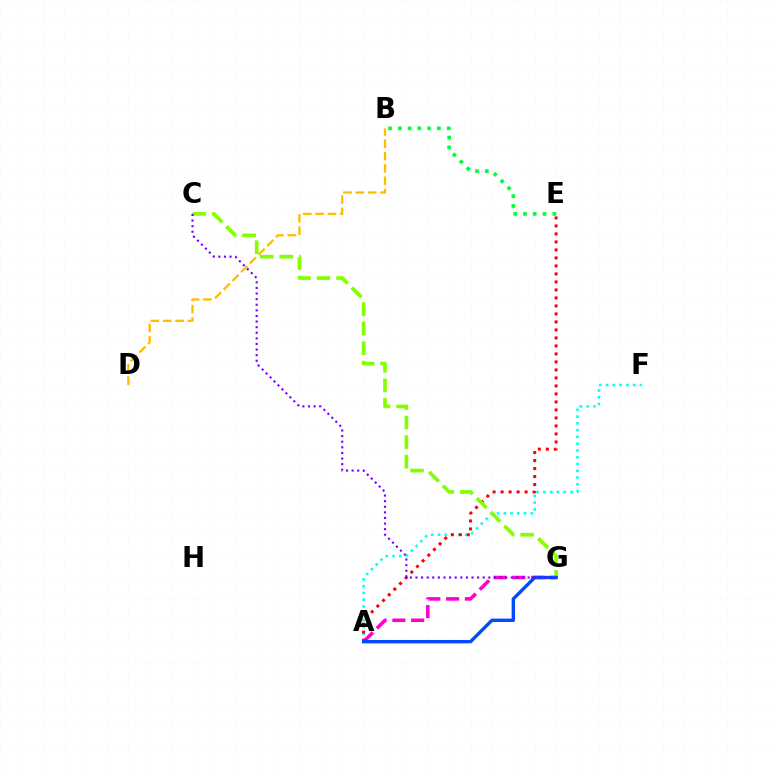{('A', 'G'): [{'color': '#ff00cf', 'line_style': 'dashed', 'thickness': 2.55}, {'color': '#004bff', 'line_style': 'solid', 'thickness': 2.44}], ('A', 'F'): [{'color': '#00fff6', 'line_style': 'dotted', 'thickness': 1.84}], ('A', 'E'): [{'color': '#ff0000', 'line_style': 'dotted', 'thickness': 2.17}], ('B', 'E'): [{'color': '#00ff39', 'line_style': 'dotted', 'thickness': 2.65}], ('C', 'G'): [{'color': '#84ff00', 'line_style': 'dashed', 'thickness': 2.65}, {'color': '#7200ff', 'line_style': 'dotted', 'thickness': 1.52}], ('B', 'D'): [{'color': '#ffbd00', 'line_style': 'dashed', 'thickness': 1.67}]}